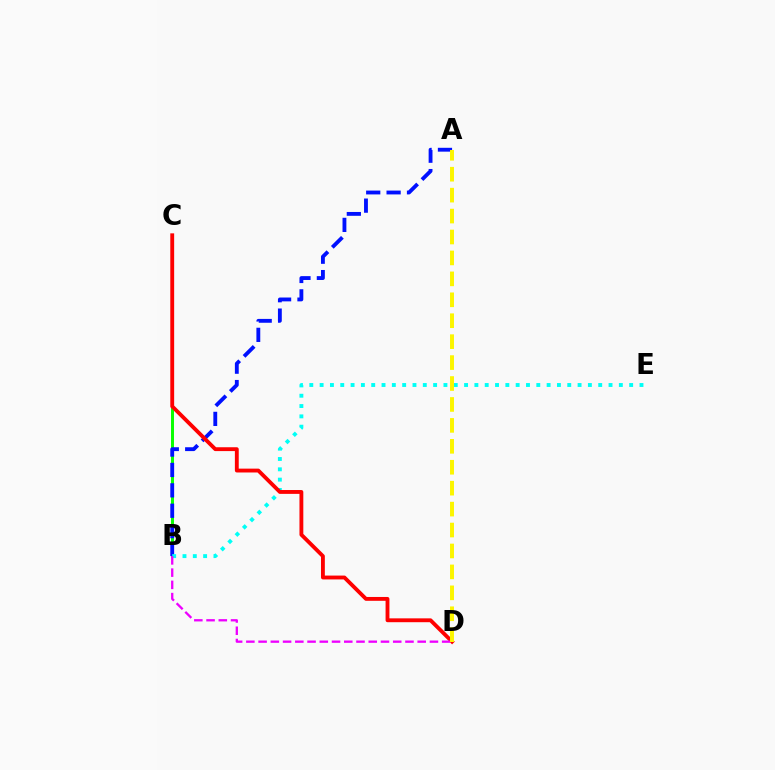{('B', 'C'): [{'color': '#08ff00', 'line_style': 'solid', 'thickness': 2.14}], ('A', 'B'): [{'color': '#0010ff', 'line_style': 'dashed', 'thickness': 2.77}], ('B', 'E'): [{'color': '#00fff6', 'line_style': 'dotted', 'thickness': 2.8}], ('C', 'D'): [{'color': '#ff0000', 'line_style': 'solid', 'thickness': 2.77}], ('B', 'D'): [{'color': '#ee00ff', 'line_style': 'dashed', 'thickness': 1.66}], ('A', 'D'): [{'color': '#fcf500', 'line_style': 'dashed', 'thickness': 2.84}]}